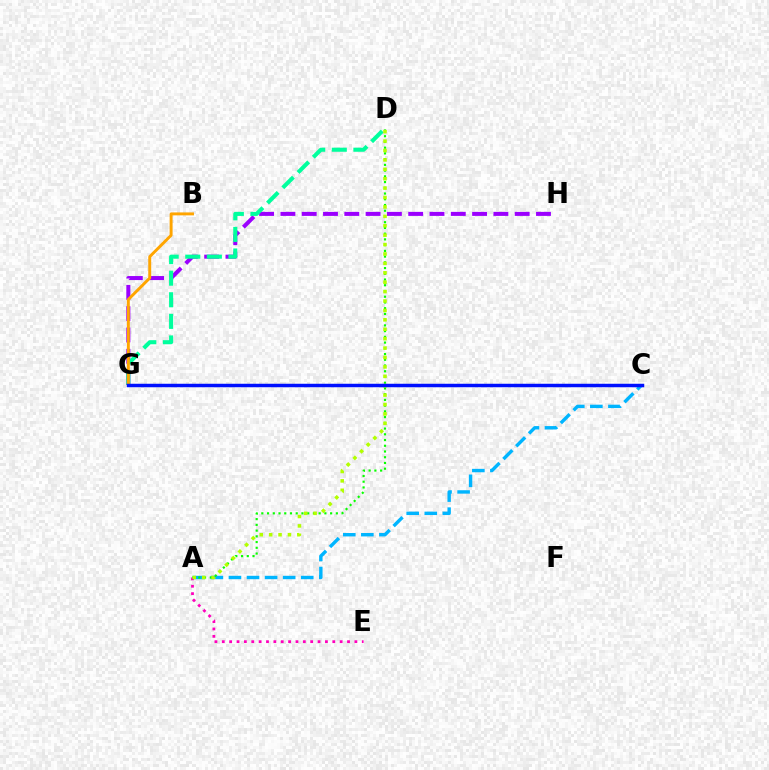{('A', 'C'): [{'color': '#00b5ff', 'line_style': 'dashed', 'thickness': 2.45}], ('A', 'E'): [{'color': '#ff00bd', 'line_style': 'dotted', 'thickness': 2.0}], ('G', 'H'): [{'color': '#9b00ff', 'line_style': 'dashed', 'thickness': 2.89}], ('D', 'G'): [{'color': '#00ff9d', 'line_style': 'dashed', 'thickness': 2.93}], ('B', 'G'): [{'color': '#ffa500', 'line_style': 'solid', 'thickness': 2.12}], ('A', 'D'): [{'color': '#08ff00', 'line_style': 'dotted', 'thickness': 1.56}, {'color': '#b3ff00', 'line_style': 'dotted', 'thickness': 2.56}], ('C', 'G'): [{'color': '#ff0000', 'line_style': 'solid', 'thickness': 1.86}, {'color': '#0010ff', 'line_style': 'solid', 'thickness': 2.5}]}